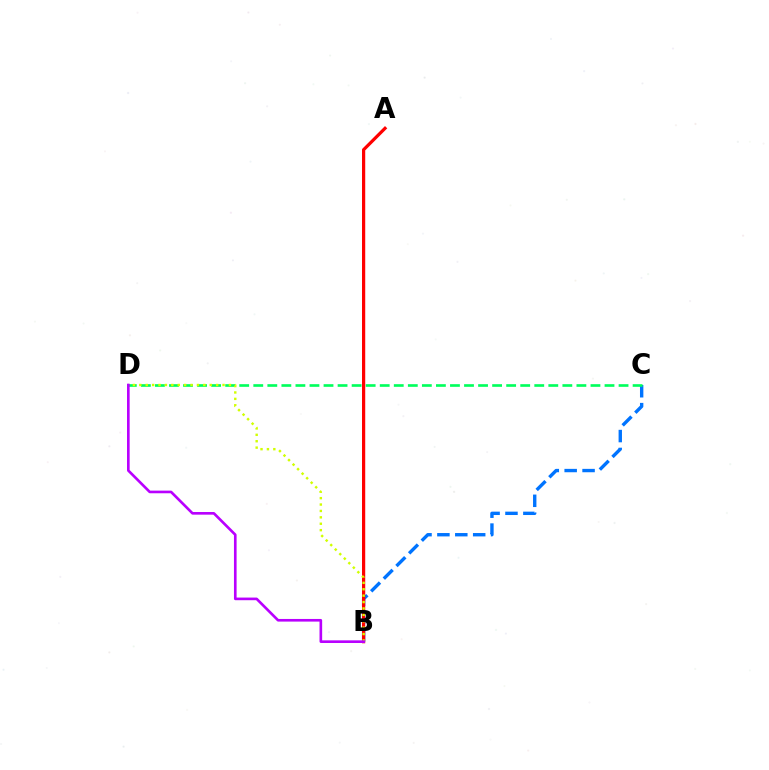{('B', 'C'): [{'color': '#0074ff', 'line_style': 'dashed', 'thickness': 2.43}], ('C', 'D'): [{'color': '#00ff5c', 'line_style': 'dashed', 'thickness': 1.91}], ('A', 'B'): [{'color': '#ff0000', 'line_style': 'solid', 'thickness': 2.31}], ('B', 'D'): [{'color': '#d1ff00', 'line_style': 'dotted', 'thickness': 1.74}, {'color': '#b900ff', 'line_style': 'solid', 'thickness': 1.9}]}